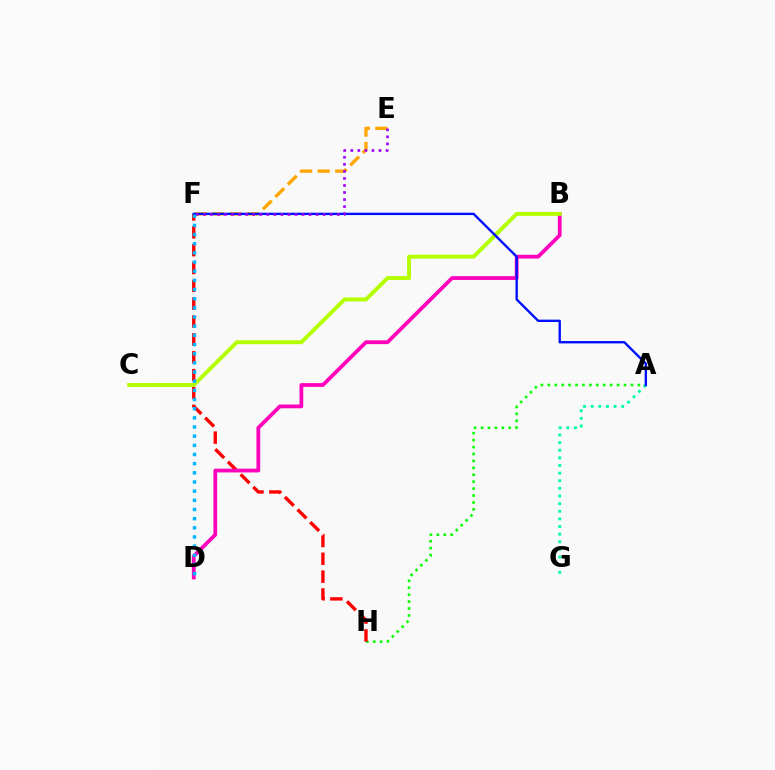{('A', 'H'): [{'color': '#08ff00', 'line_style': 'dotted', 'thickness': 1.88}], ('E', 'F'): [{'color': '#ffa500', 'line_style': 'dashed', 'thickness': 2.39}, {'color': '#9b00ff', 'line_style': 'dotted', 'thickness': 1.91}], ('F', 'H'): [{'color': '#ff0000', 'line_style': 'dashed', 'thickness': 2.43}], ('B', 'D'): [{'color': '#ff00bd', 'line_style': 'solid', 'thickness': 2.71}], ('B', 'C'): [{'color': '#b3ff00', 'line_style': 'solid', 'thickness': 2.84}], ('A', 'G'): [{'color': '#00ff9d', 'line_style': 'dotted', 'thickness': 2.07}], ('A', 'F'): [{'color': '#0010ff', 'line_style': 'solid', 'thickness': 1.7}], ('D', 'F'): [{'color': '#00b5ff', 'line_style': 'dotted', 'thickness': 2.49}]}